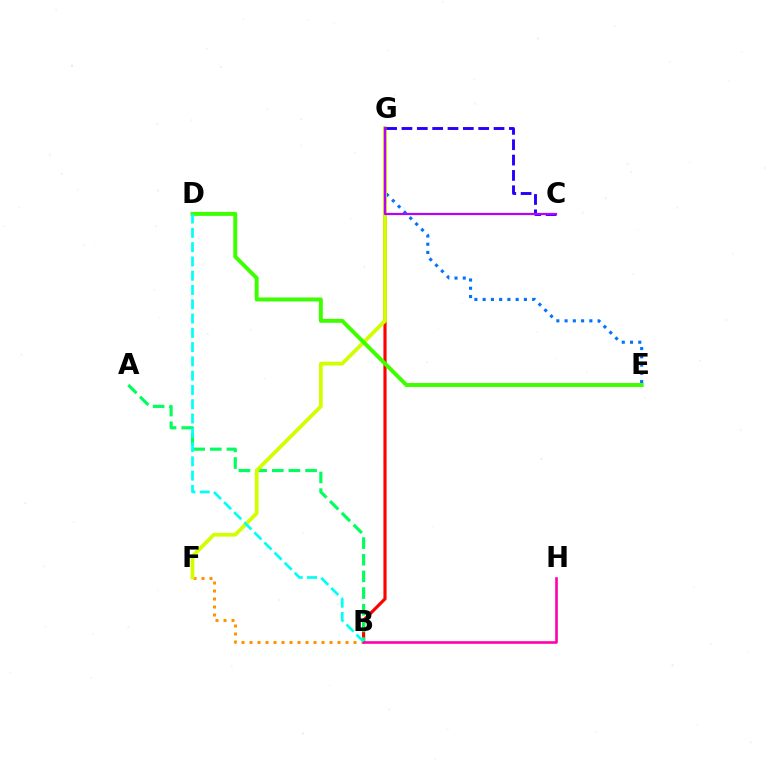{('E', 'G'): [{'color': '#0074ff', 'line_style': 'dotted', 'thickness': 2.24}], ('B', 'F'): [{'color': '#ff9400', 'line_style': 'dotted', 'thickness': 2.17}], ('B', 'G'): [{'color': '#ff0000', 'line_style': 'solid', 'thickness': 2.27}], ('A', 'B'): [{'color': '#00ff5c', 'line_style': 'dashed', 'thickness': 2.26}], ('F', 'G'): [{'color': '#d1ff00', 'line_style': 'solid', 'thickness': 2.71}], ('D', 'E'): [{'color': '#3dff00', 'line_style': 'solid', 'thickness': 2.85}], ('B', 'D'): [{'color': '#00fff6', 'line_style': 'dashed', 'thickness': 1.94}], ('B', 'H'): [{'color': '#ff00ac', 'line_style': 'solid', 'thickness': 1.88}], ('C', 'G'): [{'color': '#2500ff', 'line_style': 'dashed', 'thickness': 2.08}, {'color': '#b900ff', 'line_style': 'solid', 'thickness': 1.58}]}